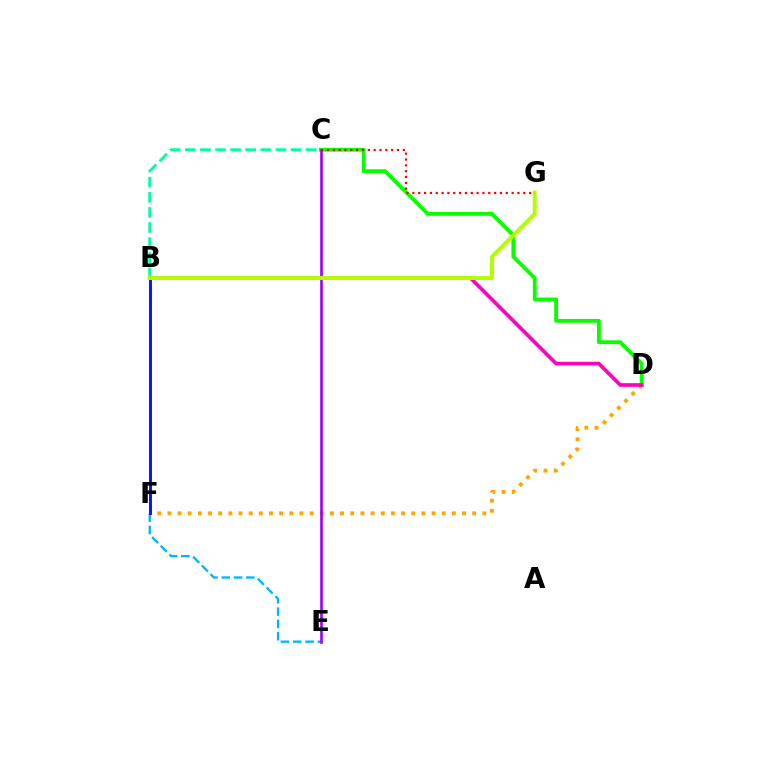{('D', 'F'): [{'color': '#ffa500', 'line_style': 'dotted', 'thickness': 2.76}], ('E', 'F'): [{'color': '#00b5ff', 'line_style': 'dashed', 'thickness': 1.67}], ('C', 'D'): [{'color': '#08ff00', 'line_style': 'solid', 'thickness': 2.75}], ('C', 'E'): [{'color': '#9b00ff', 'line_style': 'solid', 'thickness': 1.89}], ('B', 'D'): [{'color': '#ff00bd', 'line_style': 'solid', 'thickness': 2.63}], ('B', 'C'): [{'color': '#00ff9d', 'line_style': 'dashed', 'thickness': 2.05}], ('B', 'F'): [{'color': '#0010ff', 'line_style': 'solid', 'thickness': 2.07}], ('B', 'G'): [{'color': '#b3ff00', 'line_style': 'solid', 'thickness': 2.86}], ('C', 'G'): [{'color': '#ff0000', 'line_style': 'dotted', 'thickness': 1.59}]}